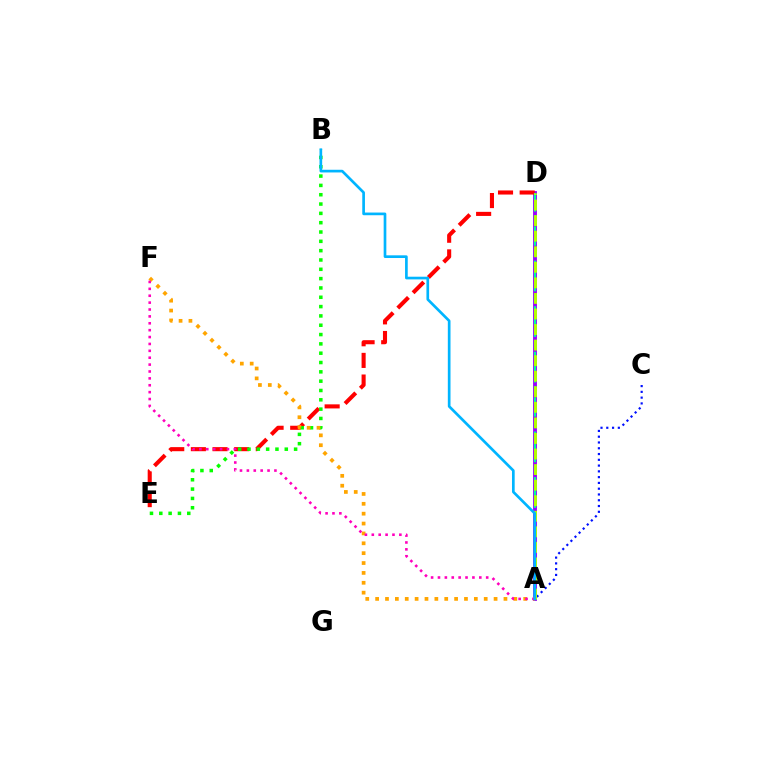{('A', 'D'): [{'color': '#9b00ff', 'line_style': 'solid', 'thickness': 2.78}, {'color': '#00ff9d', 'line_style': 'dashed', 'thickness': 1.55}, {'color': '#b3ff00', 'line_style': 'dashed', 'thickness': 2.11}], ('A', 'C'): [{'color': '#0010ff', 'line_style': 'dotted', 'thickness': 1.57}], ('D', 'E'): [{'color': '#ff0000', 'line_style': 'dashed', 'thickness': 2.94}], ('B', 'E'): [{'color': '#08ff00', 'line_style': 'dotted', 'thickness': 2.53}], ('A', 'F'): [{'color': '#ffa500', 'line_style': 'dotted', 'thickness': 2.68}, {'color': '#ff00bd', 'line_style': 'dotted', 'thickness': 1.87}], ('A', 'B'): [{'color': '#00b5ff', 'line_style': 'solid', 'thickness': 1.93}]}